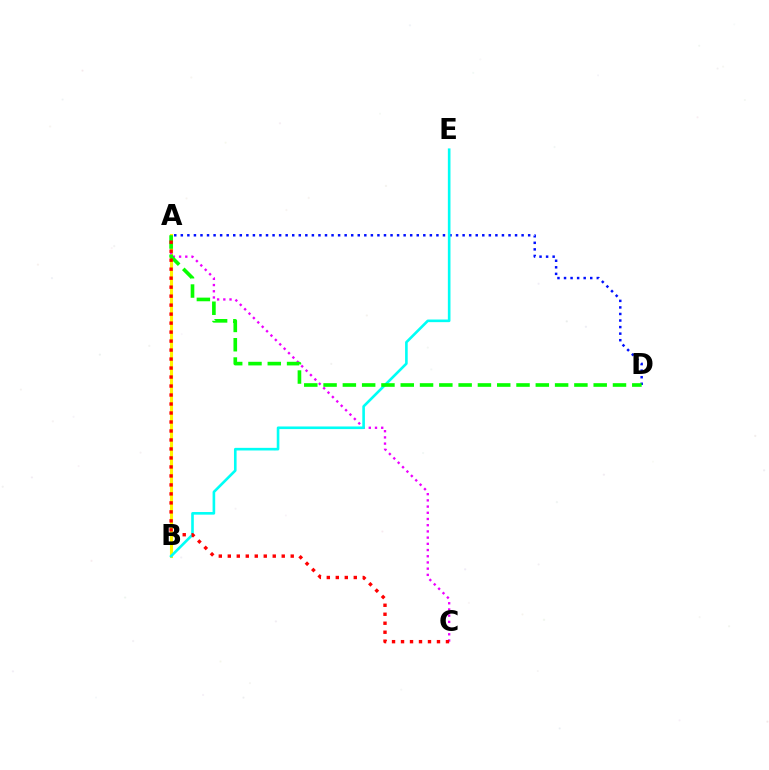{('A', 'B'): [{'color': '#fcf500', 'line_style': 'solid', 'thickness': 2.22}], ('A', 'D'): [{'color': '#0010ff', 'line_style': 'dotted', 'thickness': 1.78}, {'color': '#08ff00', 'line_style': 'dashed', 'thickness': 2.62}], ('A', 'C'): [{'color': '#ee00ff', 'line_style': 'dotted', 'thickness': 1.69}, {'color': '#ff0000', 'line_style': 'dotted', 'thickness': 2.44}], ('B', 'E'): [{'color': '#00fff6', 'line_style': 'solid', 'thickness': 1.89}]}